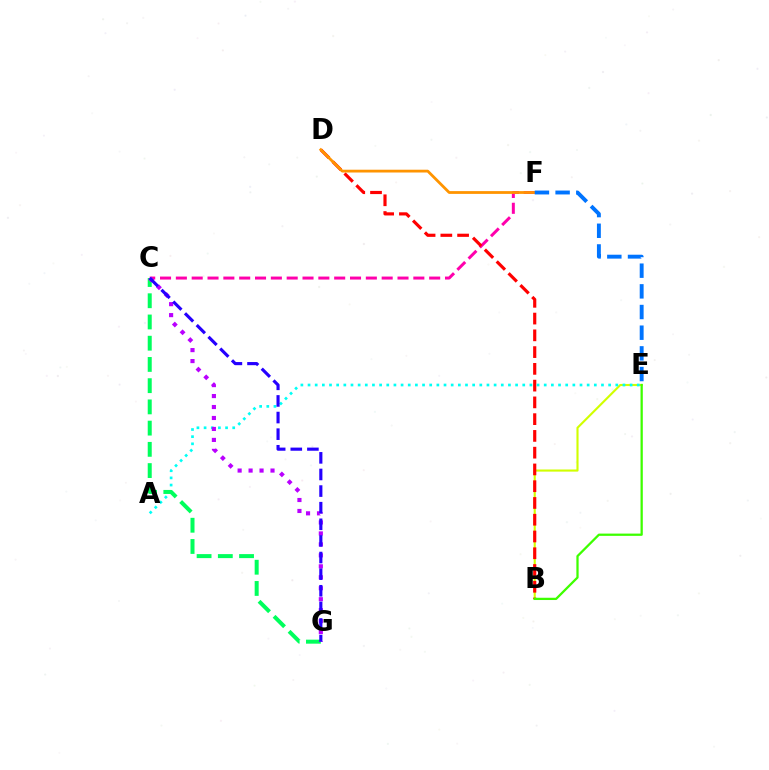{('B', 'E'): [{'color': '#d1ff00', 'line_style': 'solid', 'thickness': 1.53}, {'color': '#3dff00', 'line_style': 'solid', 'thickness': 1.63}], ('C', 'F'): [{'color': '#ff00ac', 'line_style': 'dashed', 'thickness': 2.15}], ('B', 'D'): [{'color': '#ff0000', 'line_style': 'dashed', 'thickness': 2.28}], ('A', 'E'): [{'color': '#00fff6', 'line_style': 'dotted', 'thickness': 1.94}], ('C', 'G'): [{'color': '#00ff5c', 'line_style': 'dashed', 'thickness': 2.88}, {'color': '#b900ff', 'line_style': 'dotted', 'thickness': 2.98}, {'color': '#2500ff', 'line_style': 'dashed', 'thickness': 2.26}], ('D', 'F'): [{'color': '#ff9400', 'line_style': 'solid', 'thickness': 2.0}], ('E', 'F'): [{'color': '#0074ff', 'line_style': 'dashed', 'thickness': 2.81}]}